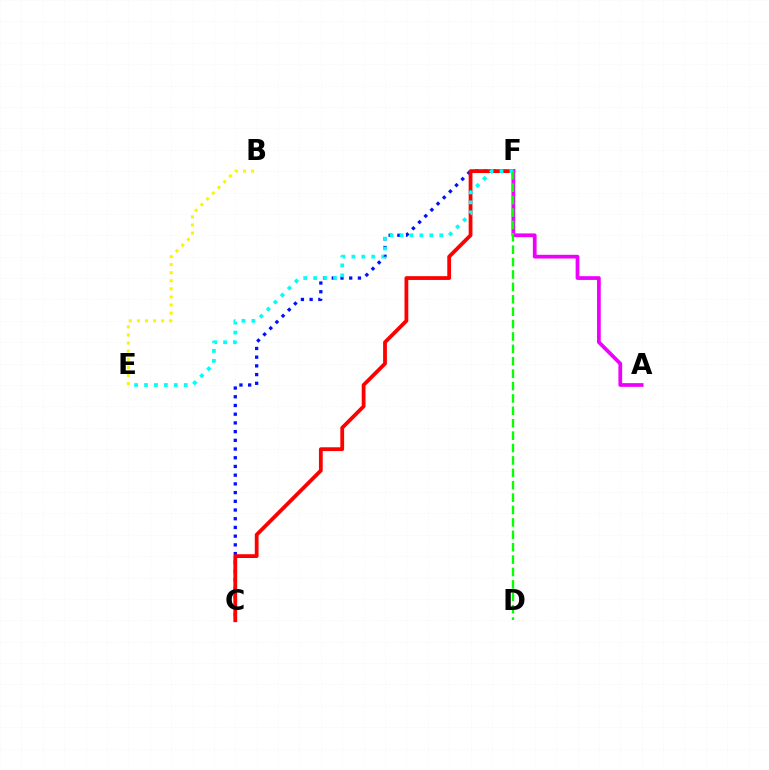{('C', 'F'): [{'color': '#0010ff', 'line_style': 'dotted', 'thickness': 2.37}, {'color': '#ff0000', 'line_style': 'solid', 'thickness': 2.73}], ('A', 'F'): [{'color': '#ee00ff', 'line_style': 'solid', 'thickness': 2.69}], ('B', 'E'): [{'color': '#fcf500', 'line_style': 'dotted', 'thickness': 2.2}], ('E', 'F'): [{'color': '#00fff6', 'line_style': 'dotted', 'thickness': 2.7}], ('D', 'F'): [{'color': '#08ff00', 'line_style': 'dashed', 'thickness': 1.68}]}